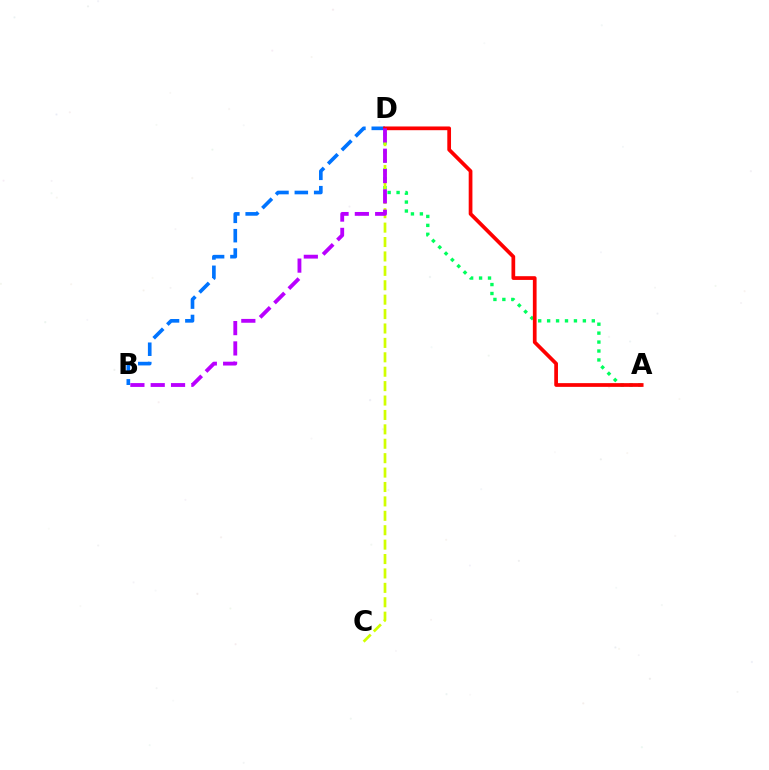{('A', 'D'): [{'color': '#00ff5c', 'line_style': 'dotted', 'thickness': 2.43}, {'color': '#ff0000', 'line_style': 'solid', 'thickness': 2.68}], ('C', 'D'): [{'color': '#d1ff00', 'line_style': 'dashed', 'thickness': 1.96}], ('B', 'D'): [{'color': '#0074ff', 'line_style': 'dashed', 'thickness': 2.63}, {'color': '#b900ff', 'line_style': 'dashed', 'thickness': 2.76}]}